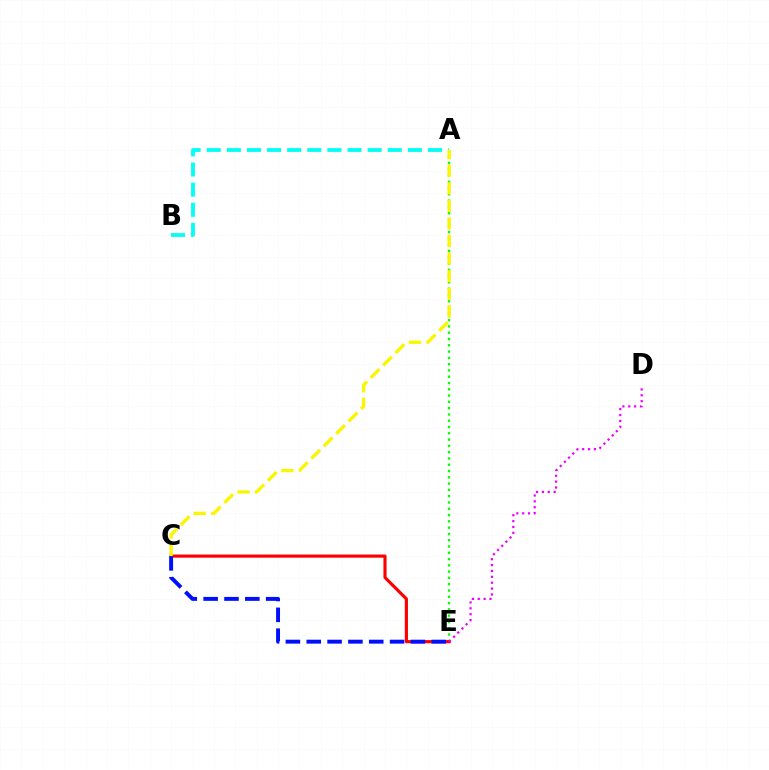{('A', 'E'): [{'color': '#08ff00', 'line_style': 'dotted', 'thickness': 1.71}], ('C', 'E'): [{'color': '#ff0000', 'line_style': 'solid', 'thickness': 2.27}, {'color': '#0010ff', 'line_style': 'dashed', 'thickness': 2.83}], ('A', 'B'): [{'color': '#00fff6', 'line_style': 'dashed', 'thickness': 2.73}], ('D', 'E'): [{'color': '#ee00ff', 'line_style': 'dotted', 'thickness': 1.6}], ('A', 'C'): [{'color': '#fcf500', 'line_style': 'dashed', 'thickness': 2.39}]}